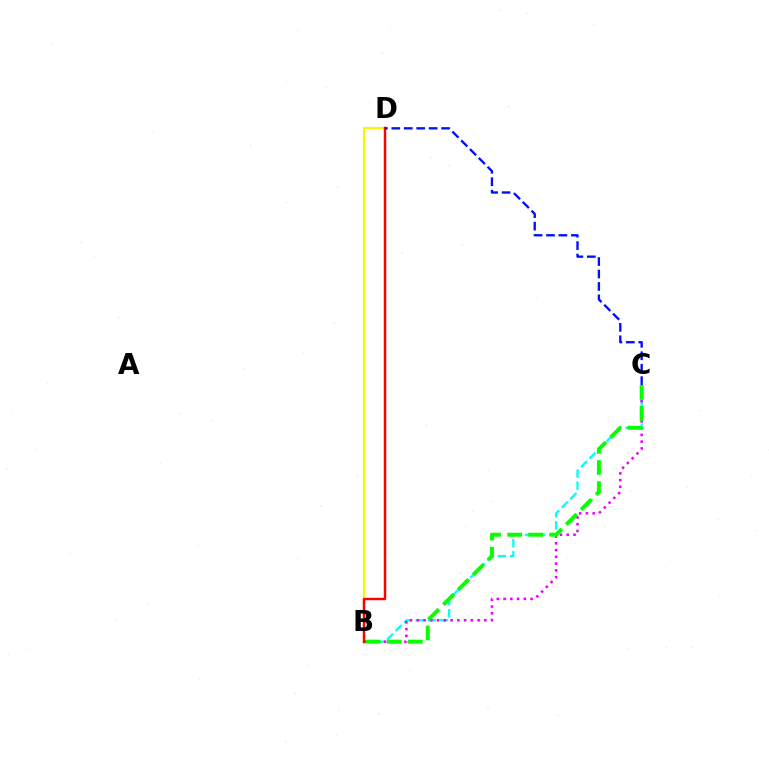{('B', 'C'): [{'color': '#00fff6', 'line_style': 'dashed', 'thickness': 1.65}, {'color': '#ee00ff', 'line_style': 'dotted', 'thickness': 1.84}, {'color': '#08ff00', 'line_style': 'dashed', 'thickness': 2.86}], ('B', 'D'): [{'color': '#fcf500', 'line_style': 'solid', 'thickness': 1.58}, {'color': '#ff0000', 'line_style': 'solid', 'thickness': 1.77}], ('C', 'D'): [{'color': '#0010ff', 'line_style': 'dashed', 'thickness': 1.69}]}